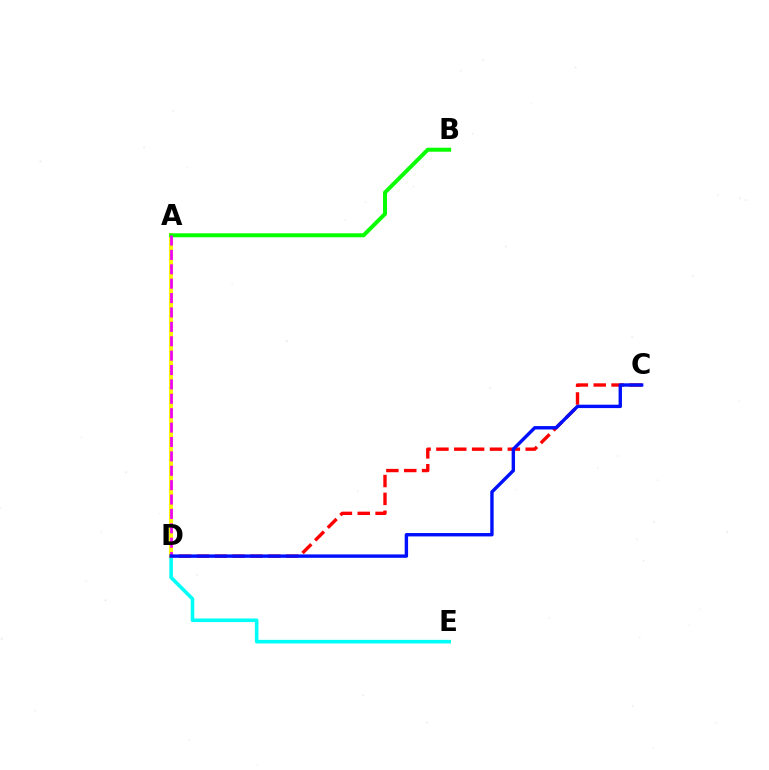{('C', 'D'): [{'color': '#ff0000', 'line_style': 'dashed', 'thickness': 2.43}, {'color': '#0010ff', 'line_style': 'solid', 'thickness': 2.44}], ('D', 'E'): [{'color': '#00fff6', 'line_style': 'solid', 'thickness': 2.59}], ('A', 'D'): [{'color': '#fcf500', 'line_style': 'solid', 'thickness': 2.88}, {'color': '#ee00ff', 'line_style': 'dashed', 'thickness': 1.95}], ('A', 'B'): [{'color': '#08ff00', 'line_style': 'solid', 'thickness': 2.87}]}